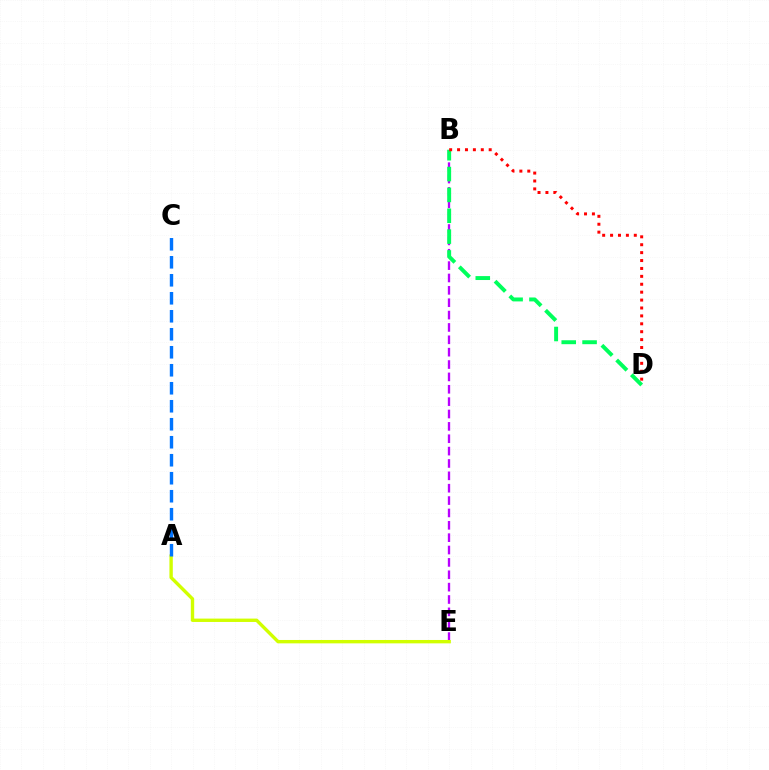{('B', 'E'): [{'color': '#b900ff', 'line_style': 'dashed', 'thickness': 1.68}], ('B', 'D'): [{'color': '#00ff5c', 'line_style': 'dashed', 'thickness': 2.83}, {'color': '#ff0000', 'line_style': 'dotted', 'thickness': 2.15}], ('A', 'E'): [{'color': '#d1ff00', 'line_style': 'solid', 'thickness': 2.43}], ('A', 'C'): [{'color': '#0074ff', 'line_style': 'dashed', 'thickness': 2.44}]}